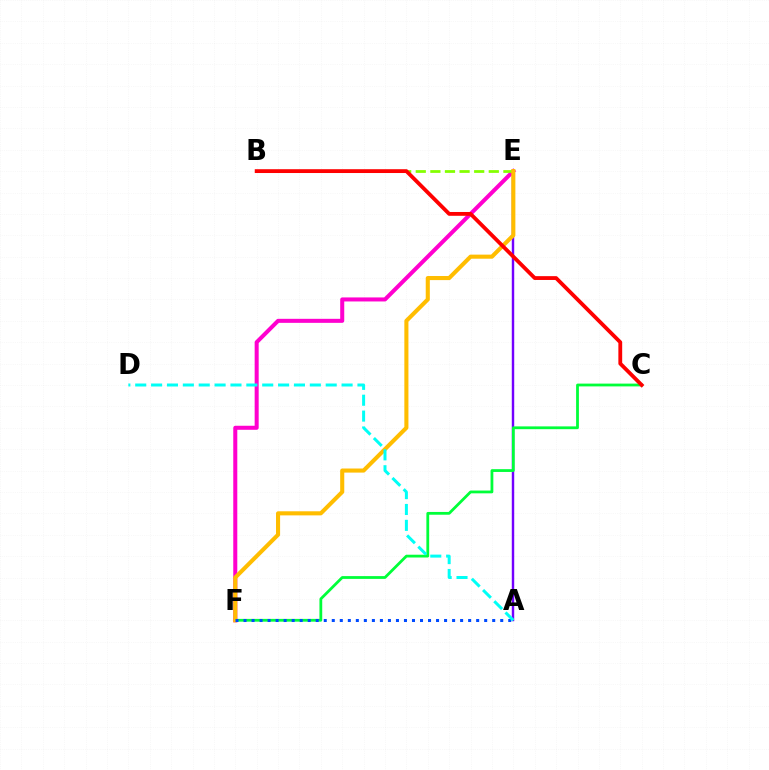{('A', 'E'): [{'color': '#7200ff', 'line_style': 'solid', 'thickness': 1.75}], ('E', 'F'): [{'color': '#ff00cf', 'line_style': 'solid', 'thickness': 2.9}, {'color': '#ffbd00', 'line_style': 'solid', 'thickness': 2.94}], ('C', 'F'): [{'color': '#00ff39', 'line_style': 'solid', 'thickness': 2.01}], ('B', 'E'): [{'color': '#84ff00', 'line_style': 'dashed', 'thickness': 1.98}], ('A', 'F'): [{'color': '#004bff', 'line_style': 'dotted', 'thickness': 2.18}], ('A', 'D'): [{'color': '#00fff6', 'line_style': 'dashed', 'thickness': 2.16}], ('B', 'C'): [{'color': '#ff0000', 'line_style': 'solid', 'thickness': 2.75}]}